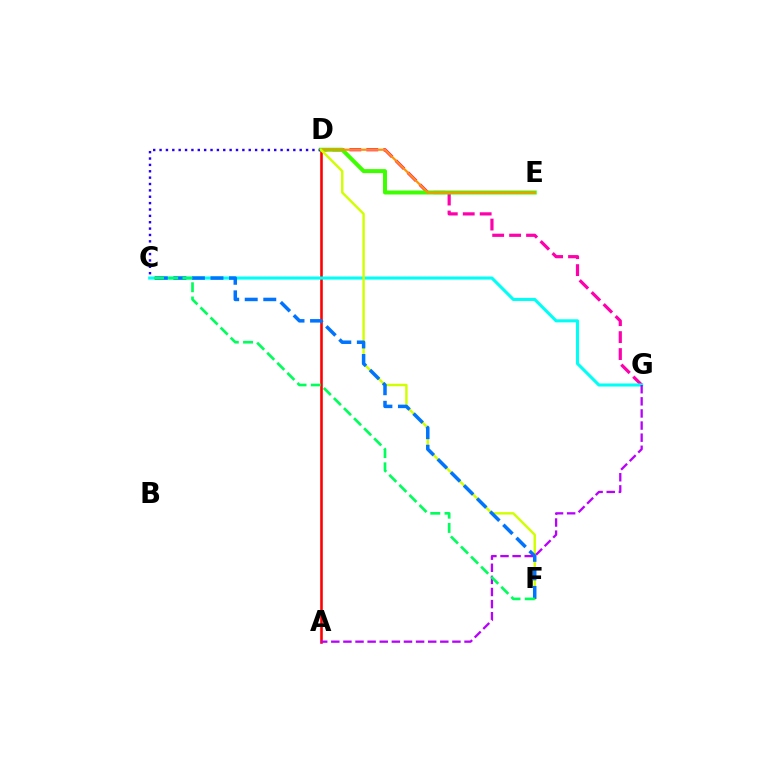{('D', 'G'): [{'color': '#ff00ac', 'line_style': 'dashed', 'thickness': 2.3}], ('A', 'D'): [{'color': '#ff0000', 'line_style': 'solid', 'thickness': 1.86}], ('D', 'E'): [{'color': '#3dff00', 'line_style': 'solid', 'thickness': 2.88}, {'color': '#ff9400', 'line_style': 'solid', 'thickness': 1.58}], ('C', 'D'): [{'color': '#2500ff', 'line_style': 'dotted', 'thickness': 1.73}], ('C', 'G'): [{'color': '#00fff6', 'line_style': 'solid', 'thickness': 2.22}], ('D', 'F'): [{'color': '#d1ff00', 'line_style': 'solid', 'thickness': 1.74}], ('C', 'F'): [{'color': '#0074ff', 'line_style': 'dashed', 'thickness': 2.52}, {'color': '#00ff5c', 'line_style': 'dashed', 'thickness': 1.94}], ('A', 'G'): [{'color': '#b900ff', 'line_style': 'dashed', 'thickness': 1.65}]}